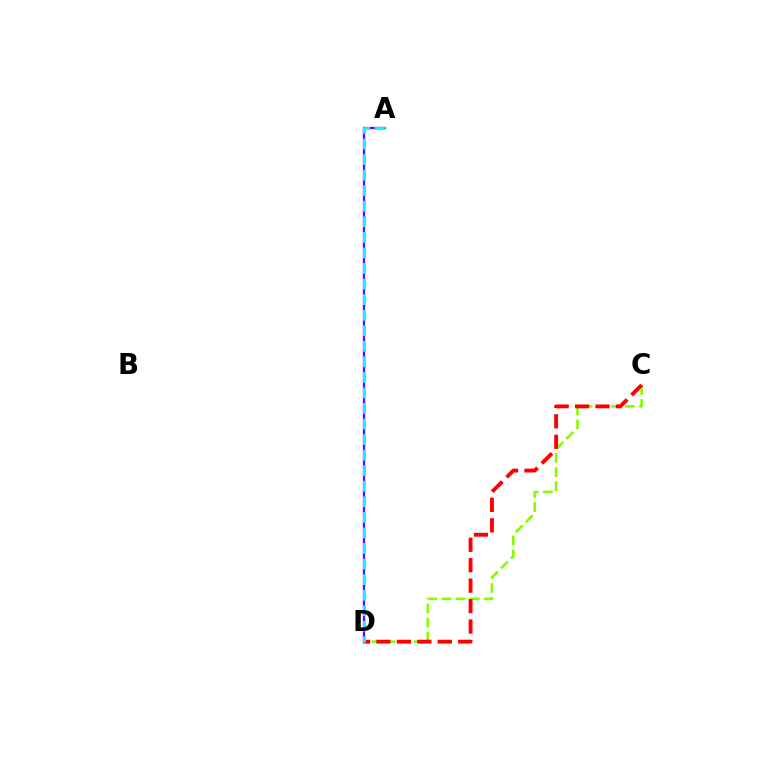{('A', 'D'): [{'color': '#7200ff', 'line_style': 'solid', 'thickness': 1.65}, {'color': '#00fff6', 'line_style': 'dashed', 'thickness': 2.11}], ('C', 'D'): [{'color': '#84ff00', 'line_style': 'dashed', 'thickness': 1.92}, {'color': '#ff0000', 'line_style': 'dashed', 'thickness': 2.78}]}